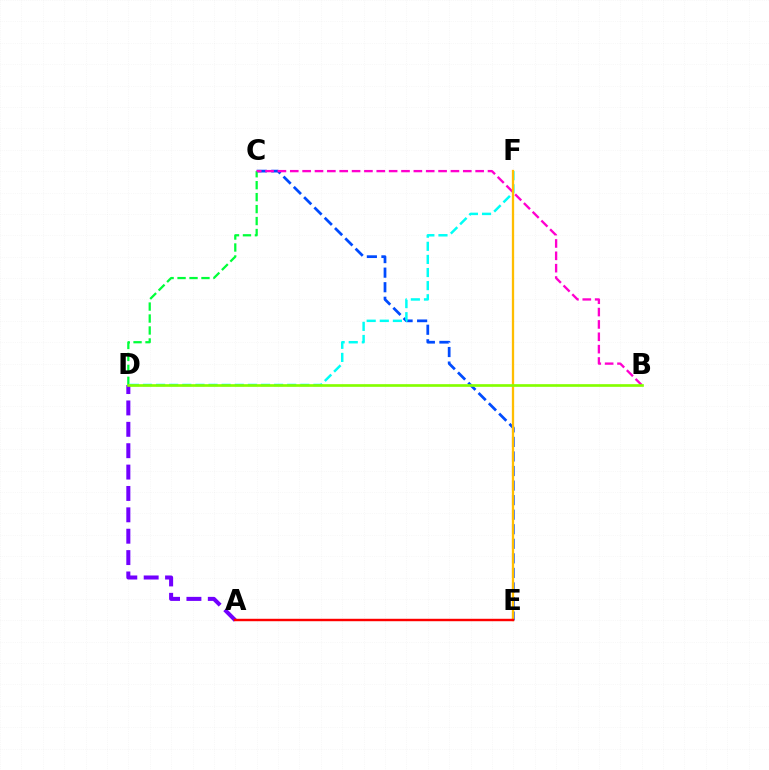{('C', 'E'): [{'color': '#004bff', 'line_style': 'dashed', 'thickness': 1.98}], ('D', 'F'): [{'color': '#00fff6', 'line_style': 'dashed', 'thickness': 1.78}], ('C', 'D'): [{'color': '#00ff39', 'line_style': 'dashed', 'thickness': 1.62}], ('B', 'C'): [{'color': '#ff00cf', 'line_style': 'dashed', 'thickness': 1.68}], ('E', 'F'): [{'color': '#ffbd00', 'line_style': 'solid', 'thickness': 1.65}], ('A', 'D'): [{'color': '#7200ff', 'line_style': 'dashed', 'thickness': 2.9}], ('A', 'E'): [{'color': '#ff0000', 'line_style': 'solid', 'thickness': 1.75}], ('B', 'D'): [{'color': '#84ff00', 'line_style': 'solid', 'thickness': 1.92}]}